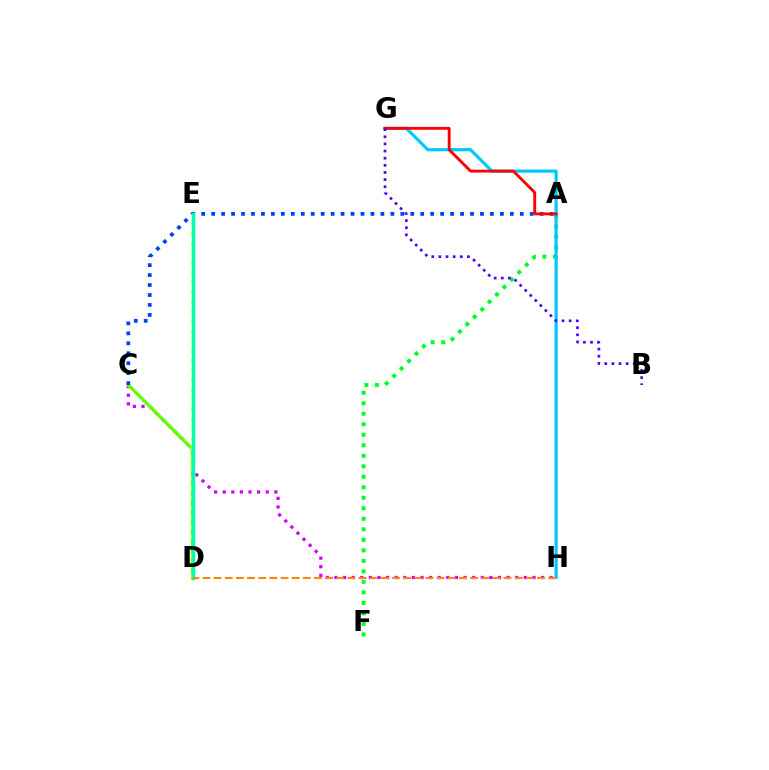{('D', 'E'): [{'color': '#ff00a0', 'line_style': 'dashed', 'thickness': 2.0}, {'color': '#eeff00', 'line_style': 'dotted', 'thickness': 2.66}, {'color': '#00ffaf', 'line_style': 'solid', 'thickness': 2.5}], ('A', 'F'): [{'color': '#00ff27', 'line_style': 'dotted', 'thickness': 2.85}], ('C', 'H'): [{'color': '#d600ff', 'line_style': 'dotted', 'thickness': 2.34}], ('C', 'D'): [{'color': '#66ff00', 'line_style': 'solid', 'thickness': 2.41}], ('A', 'C'): [{'color': '#003fff', 'line_style': 'dotted', 'thickness': 2.71}], ('G', 'H'): [{'color': '#00c7ff', 'line_style': 'solid', 'thickness': 2.29}], ('A', 'G'): [{'color': '#ff0000', 'line_style': 'solid', 'thickness': 2.06}], ('D', 'H'): [{'color': '#ff8800', 'line_style': 'dashed', 'thickness': 1.51}], ('B', 'G'): [{'color': '#4f00ff', 'line_style': 'dotted', 'thickness': 1.94}]}